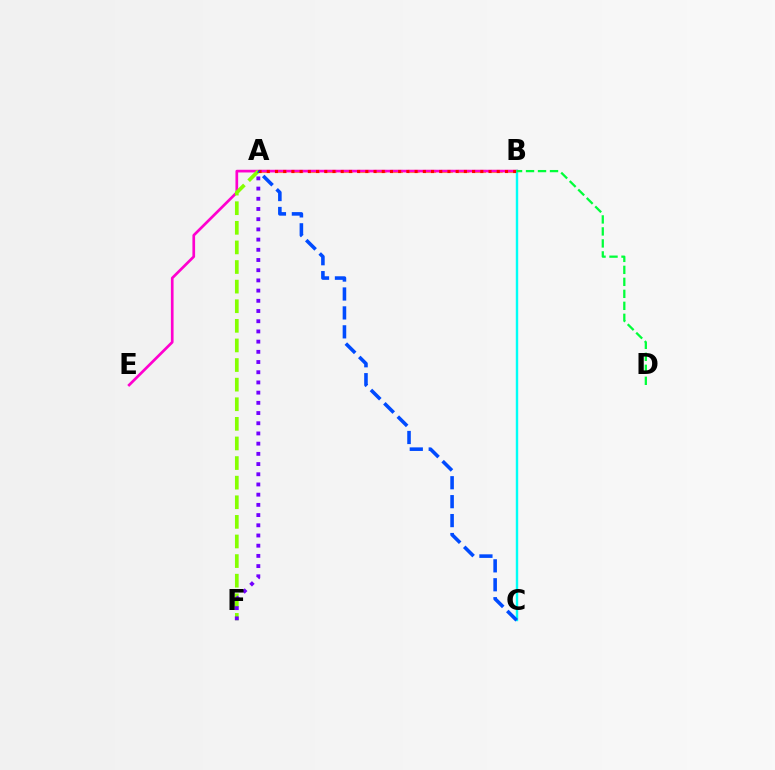{('A', 'B'): [{'color': '#ffbd00', 'line_style': 'dashed', 'thickness': 2.26}, {'color': '#ff0000', 'line_style': 'dotted', 'thickness': 2.23}], ('B', 'E'): [{'color': '#ff00cf', 'line_style': 'solid', 'thickness': 1.94}], ('B', 'C'): [{'color': '#00fff6', 'line_style': 'solid', 'thickness': 1.74}], ('A', 'F'): [{'color': '#84ff00', 'line_style': 'dashed', 'thickness': 2.66}, {'color': '#7200ff', 'line_style': 'dotted', 'thickness': 2.77}], ('A', 'C'): [{'color': '#004bff', 'line_style': 'dashed', 'thickness': 2.57}], ('B', 'D'): [{'color': '#00ff39', 'line_style': 'dashed', 'thickness': 1.63}]}